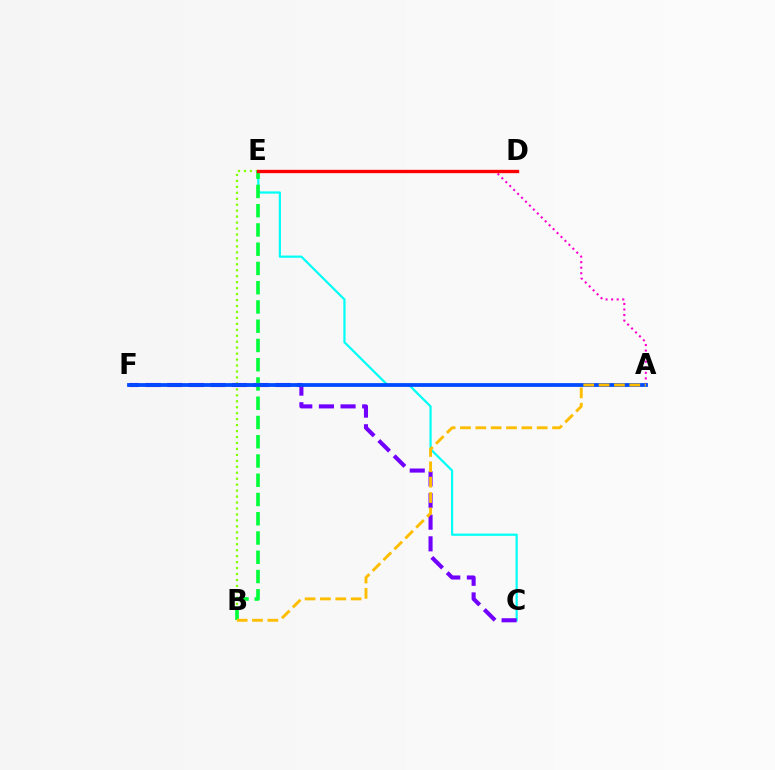{('B', 'E'): [{'color': '#84ff00', 'line_style': 'dotted', 'thickness': 1.62}, {'color': '#00ff39', 'line_style': 'dashed', 'thickness': 2.62}], ('C', 'E'): [{'color': '#00fff6', 'line_style': 'solid', 'thickness': 1.59}], ('C', 'F'): [{'color': '#7200ff', 'line_style': 'dashed', 'thickness': 2.94}], ('A', 'E'): [{'color': '#ff00cf', 'line_style': 'dotted', 'thickness': 1.51}], ('A', 'F'): [{'color': '#004bff', 'line_style': 'solid', 'thickness': 2.72}], ('D', 'E'): [{'color': '#ff0000', 'line_style': 'solid', 'thickness': 2.41}], ('A', 'B'): [{'color': '#ffbd00', 'line_style': 'dashed', 'thickness': 2.08}]}